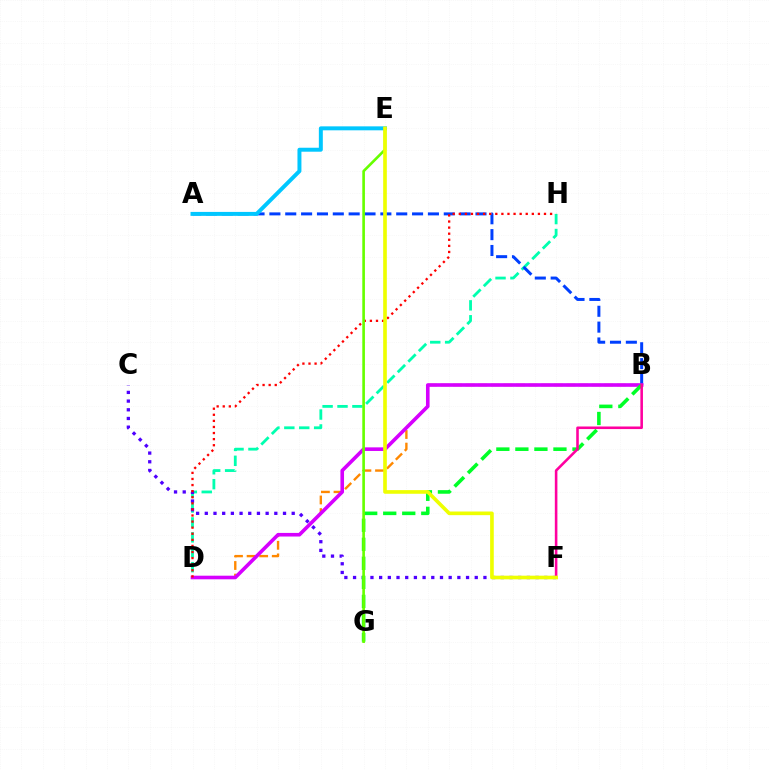{('D', 'H'): [{'color': '#00ffaf', 'line_style': 'dashed', 'thickness': 2.03}, {'color': '#ff0000', 'line_style': 'dotted', 'thickness': 1.65}], ('A', 'B'): [{'color': '#003fff', 'line_style': 'dashed', 'thickness': 2.15}], ('B', 'D'): [{'color': '#ff8800', 'line_style': 'dashed', 'thickness': 1.71}, {'color': '#d600ff', 'line_style': 'solid', 'thickness': 2.6}], ('C', 'F'): [{'color': '#4f00ff', 'line_style': 'dotted', 'thickness': 2.36}], ('A', 'E'): [{'color': '#00c7ff', 'line_style': 'solid', 'thickness': 2.85}], ('B', 'G'): [{'color': '#00ff27', 'line_style': 'dashed', 'thickness': 2.59}], ('E', 'G'): [{'color': '#66ff00', 'line_style': 'solid', 'thickness': 1.9}], ('B', 'F'): [{'color': '#ff00a0', 'line_style': 'solid', 'thickness': 1.86}], ('E', 'F'): [{'color': '#eeff00', 'line_style': 'solid', 'thickness': 2.62}]}